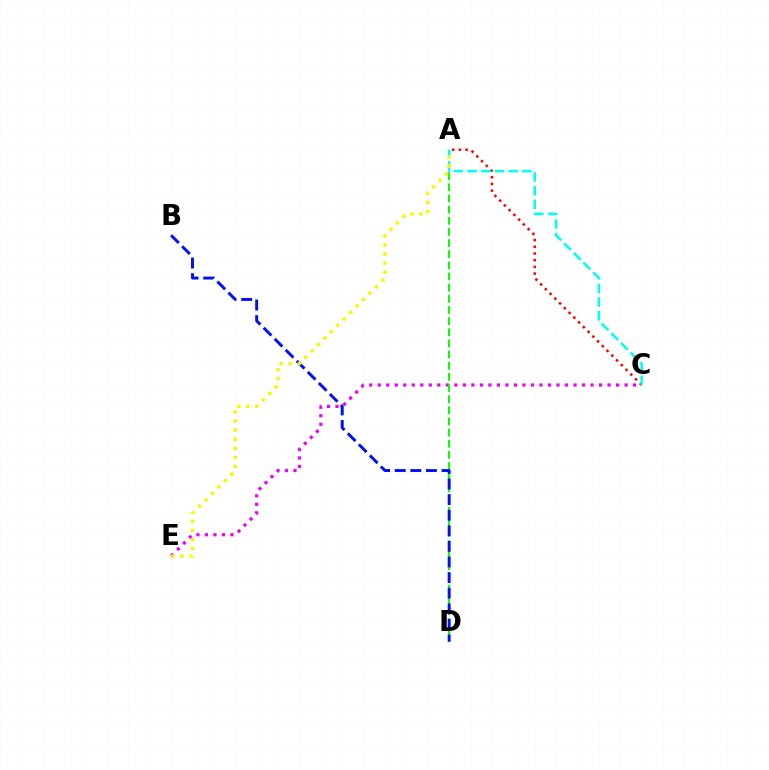{('C', 'E'): [{'color': '#ee00ff', 'line_style': 'dotted', 'thickness': 2.31}], ('A', 'D'): [{'color': '#08ff00', 'line_style': 'dashed', 'thickness': 1.51}], ('A', 'C'): [{'color': '#ff0000', 'line_style': 'dotted', 'thickness': 1.82}, {'color': '#00fff6', 'line_style': 'dashed', 'thickness': 1.86}], ('B', 'D'): [{'color': '#0010ff', 'line_style': 'dashed', 'thickness': 2.12}], ('A', 'E'): [{'color': '#fcf500', 'line_style': 'dotted', 'thickness': 2.47}]}